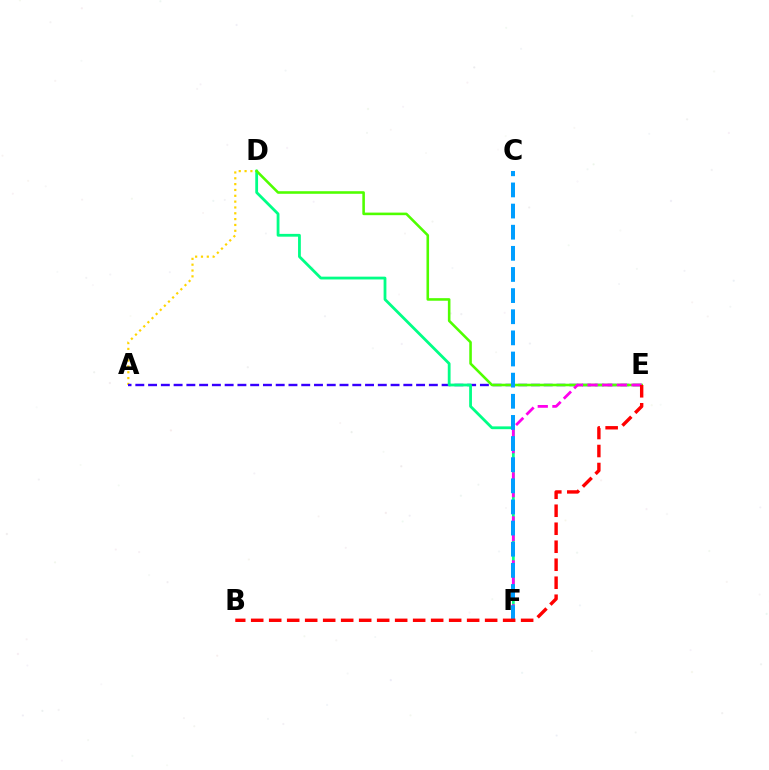{('A', 'D'): [{'color': '#ffd500', 'line_style': 'dotted', 'thickness': 1.58}], ('A', 'E'): [{'color': '#3700ff', 'line_style': 'dashed', 'thickness': 1.73}], ('D', 'F'): [{'color': '#00ff86', 'line_style': 'solid', 'thickness': 2.01}], ('D', 'E'): [{'color': '#4fff00', 'line_style': 'solid', 'thickness': 1.85}], ('E', 'F'): [{'color': '#ff00ed', 'line_style': 'dashed', 'thickness': 1.99}], ('C', 'F'): [{'color': '#009eff', 'line_style': 'dashed', 'thickness': 2.87}], ('B', 'E'): [{'color': '#ff0000', 'line_style': 'dashed', 'thickness': 2.44}]}